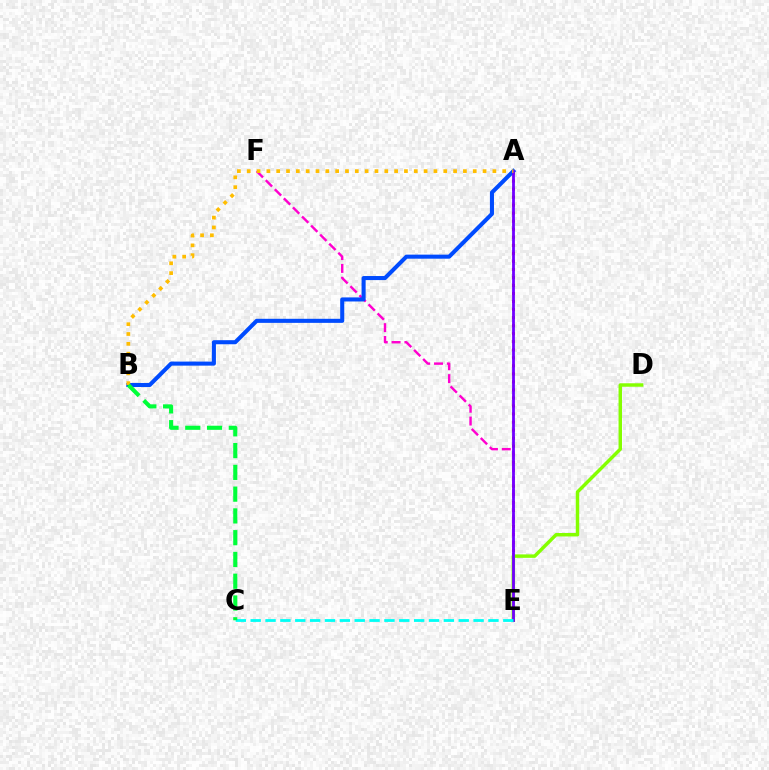{('A', 'E'): [{'color': '#ff0000', 'line_style': 'dotted', 'thickness': 2.18}, {'color': '#7200ff', 'line_style': 'solid', 'thickness': 2.02}], ('E', 'F'): [{'color': '#ff00cf', 'line_style': 'dashed', 'thickness': 1.74}], ('D', 'E'): [{'color': '#84ff00', 'line_style': 'solid', 'thickness': 2.48}], ('A', 'B'): [{'color': '#004bff', 'line_style': 'solid', 'thickness': 2.93}, {'color': '#ffbd00', 'line_style': 'dotted', 'thickness': 2.67}], ('C', 'E'): [{'color': '#00fff6', 'line_style': 'dashed', 'thickness': 2.02}], ('B', 'C'): [{'color': '#00ff39', 'line_style': 'dashed', 'thickness': 2.96}]}